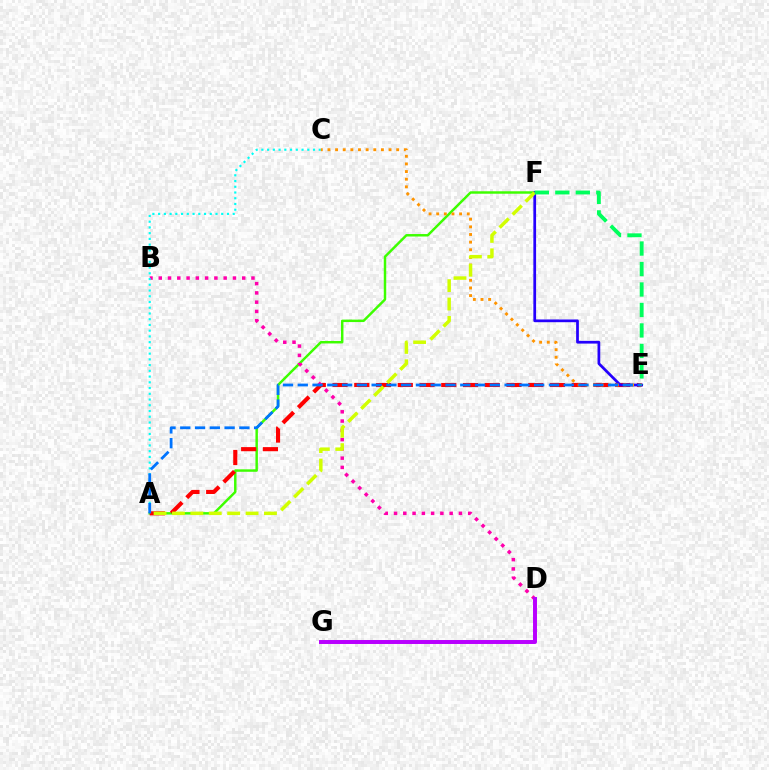{('A', 'F'): [{'color': '#3dff00', 'line_style': 'solid', 'thickness': 1.77}, {'color': '#d1ff00', 'line_style': 'dashed', 'thickness': 2.5}], ('A', 'E'): [{'color': '#ff0000', 'line_style': 'dashed', 'thickness': 2.95}, {'color': '#0074ff', 'line_style': 'dashed', 'thickness': 2.01}], ('B', 'D'): [{'color': '#ff00ac', 'line_style': 'dotted', 'thickness': 2.52}], ('E', 'F'): [{'color': '#2500ff', 'line_style': 'solid', 'thickness': 1.97}, {'color': '#00ff5c', 'line_style': 'dashed', 'thickness': 2.78}], ('A', 'C'): [{'color': '#00fff6', 'line_style': 'dotted', 'thickness': 1.56}], ('C', 'E'): [{'color': '#ff9400', 'line_style': 'dotted', 'thickness': 2.08}], ('D', 'G'): [{'color': '#b900ff', 'line_style': 'solid', 'thickness': 2.85}]}